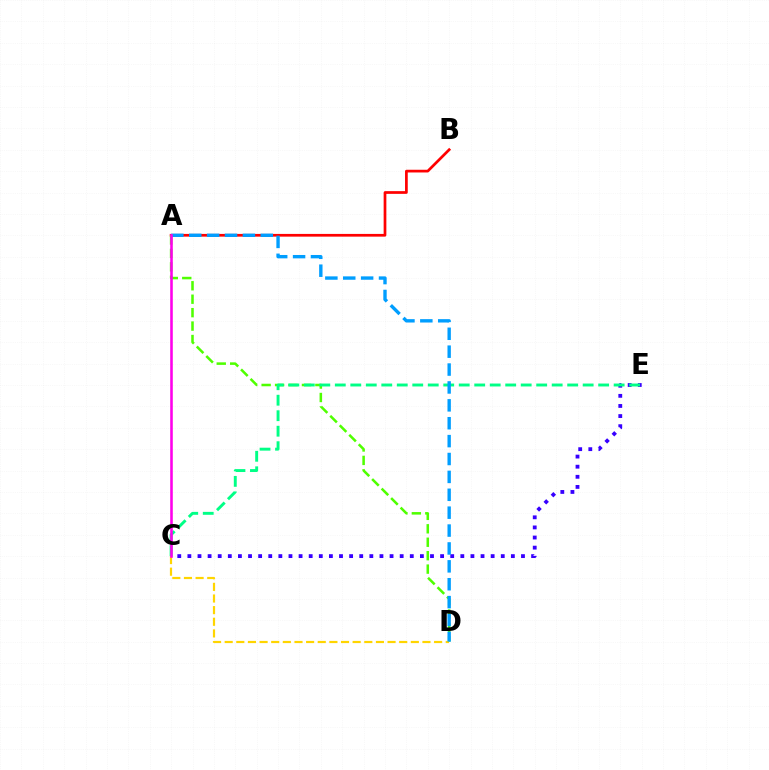{('A', 'B'): [{'color': '#ff0000', 'line_style': 'solid', 'thickness': 1.96}], ('A', 'D'): [{'color': '#4fff00', 'line_style': 'dashed', 'thickness': 1.83}, {'color': '#009eff', 'line_style': 'dashed', 'thickness': 2.43}], ('C', 'E'): [{'color': '#3700ff', 'line_style': 'dotted', 'thickness': 2.75}, {'color': '#00ff86', 'line_style': 'dashed', 'thickness': 2.1}], ('C', 'D'): [{'color': '#ffd500', 'line_style': 'dashed', 'thickness': 1.58}], ('A', 'C'): [{'color': '#ff00ed', 'line_style': 'solid', 'thickness': 1.85}]}